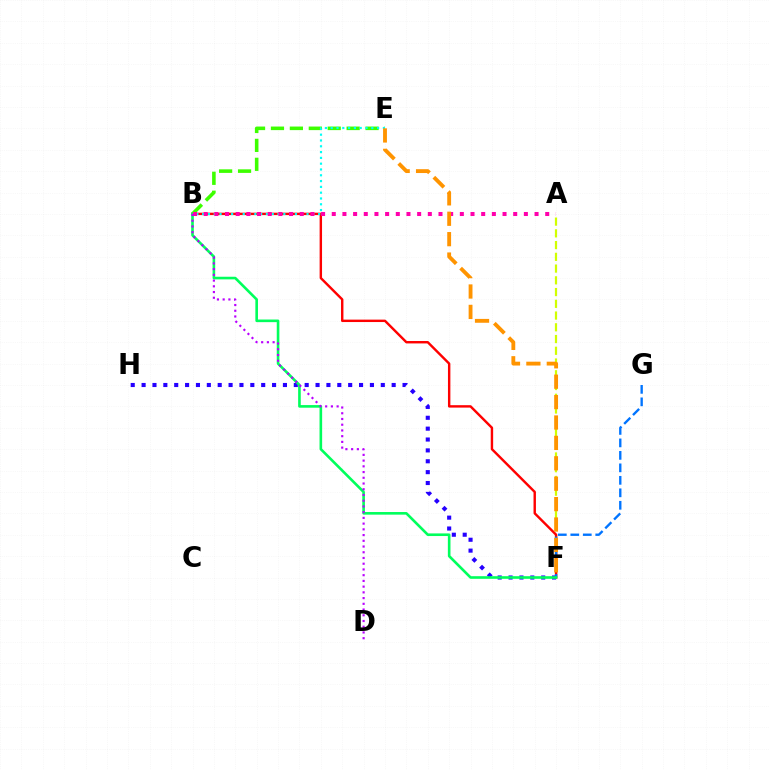{('A', 'F'): [{'color': '#d1ff00', 'line_style': 'dashed', 'thickness': 1.6}], ('B', 'F'): [{'color': '#ff0000', 'line_style': 'solid', 'thickness': 1.74}, {'color': '#00ff5c', 'line_style': 'solid', 'thickness': 1.89}], ('B', 'E'): [{'color': '#3dff00', 'line_style': 'dashed', 'thickness': 2.57}, {'color': '#00fff6', 'line_style': 'dotted', 'thickness': 1.58}], ('F', 'H'): [{'color': '#2500ff', 'line_style': 'dotted', 'thickness': 2.95}], ('F', 'G'): [{'color': '#0074ff', 'line_style': 'dashed', 'thickness': 1.7}], ('A', 'B'): [{'color': '#ff00ac', 'line_style': 'dotted', 'thickness': 2.9}], ('E', 'F'): [{'color': '#ff9400', 'line_style': 'dashed', 'thickness': 2.77}], ('B', 'D'): [{'color': '#b900ff', 'line_style': 'dotted', 'thickness': 1.56}]}